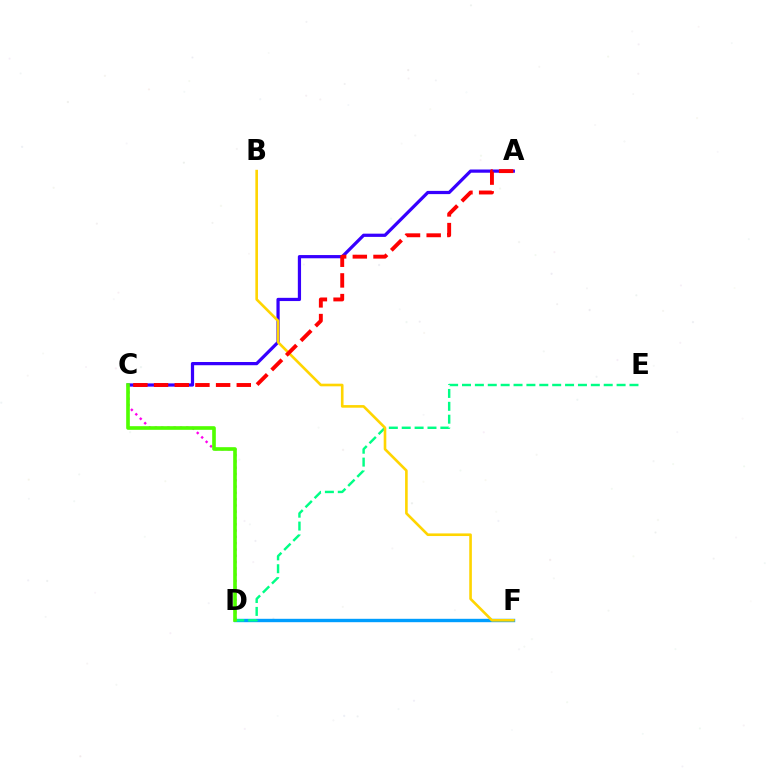{('D', 'F'): [{'color': '#009eff', 'line_style': 'solid', 'thickness': 2.44}], ('D', 'E'): [{'color': '#00ff86', 'line_style': 'dashed', 'thickness': 1.75}], ('A', 'C'): [{'color': '#3700ff', 'line_style': 'solid', 'thickness': 2.32}, {'color': '#ff0000', 'line_style': 'dashed', 'thickness': 2.81}], ('C', 'D'): [{'color': '#ff00ed', 'line_style': 'dotted', 'thickness': 1.71}, {'color': '#4fff00', 'line_style': 'solid', 'thickness': 2.62}], ('B', 'F'): [{'color': '#ffd500', 'line_style': 'solid', 'thickness': 1.89}]}